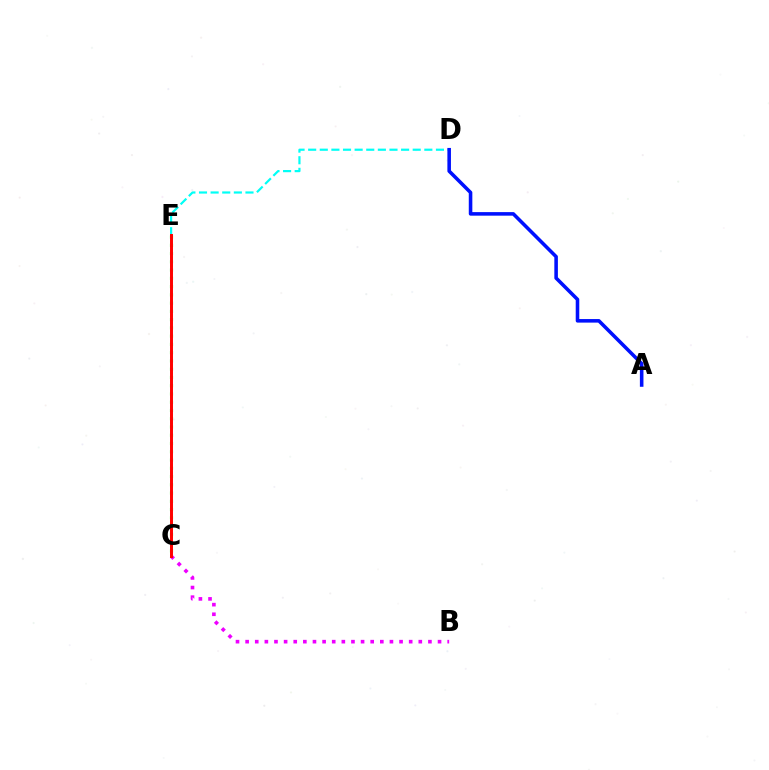{('C', 'E'): [{'color': '#08ff00', 'line_style': 'dotted', 'thickness': 2.24}, {'color': '#fcf500', 'line_style': 'dotted', 'thickness': 1.94}, {'color': '#ff0000', 'line_style': 'solid', 'thickness': 2.13}], ('B', 'C'): [{'color': '#ee00ff', 'line_style': 'dotted', 'thickness': 2.61}], ('D', 'E'): [{'color': '#00fff6', 'line_style': 'dashed', 'thickness': 1.58}], ('A', 'D'): [{'color': '#0010ff', 'line_style': 'solid', 'thickness': 2.56}]}